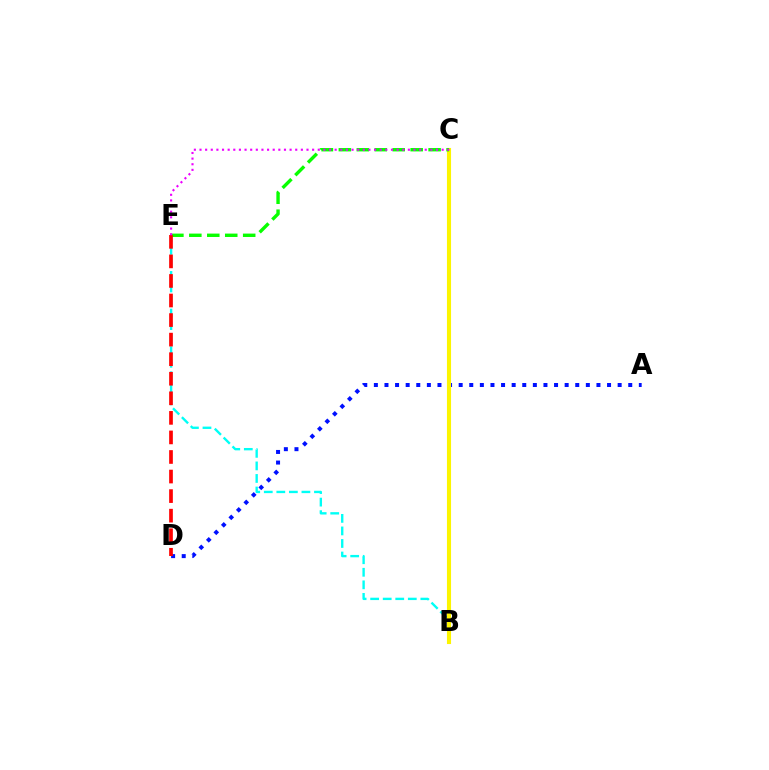{('B', 'E'): [{'color': '#00fff6', 'line_style': 'dashed', 'thickness': 1.7}], ('A', 'D'): [{'color': '#0010ff', 'line_style': 'dotted', 'thickness': 2.88}], ('B', 'C'): [{'color': '#fcf500', 'line_style': 'solid', 'thickness': 2.95}], ('C', 'E'): [{'color': '#08ff00', 'line_style': 'dashed', 'thickness': 2.44}, {'color': '#ee00ff', 'line_style': 'dotted', 'thickness': 1.53}], ('D', 'E'): [{'color': '#ff0000', 'line_style': 'dashed', 'thickness': 2.66}]}